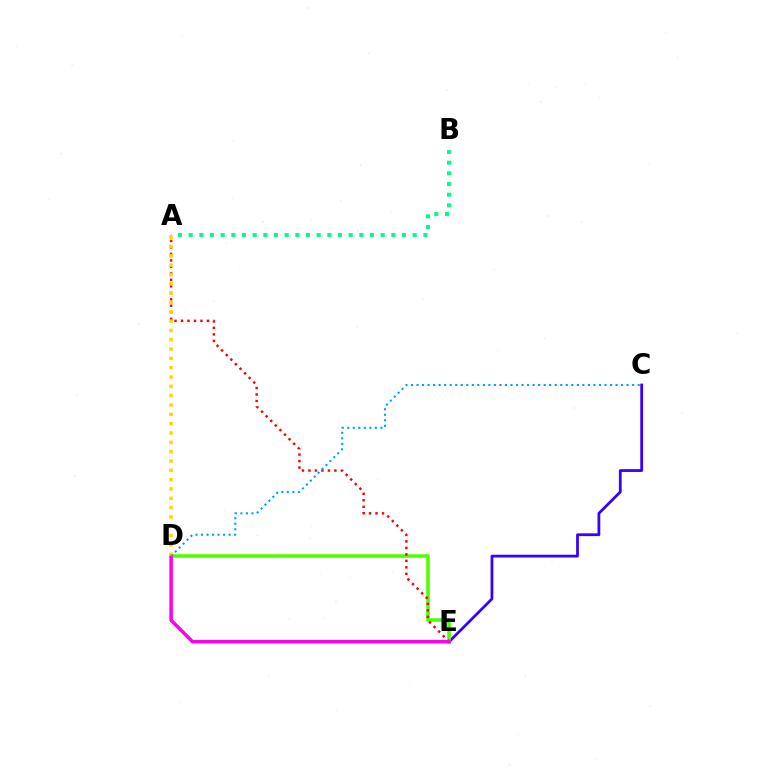{('C', 'E'): [{'color': '#3700ff', 'line_style': 'solid', 'thickness': 2.0}], ('D', 'E'): [{'color': '#4fff00', 'line_style': 'solid', 'thickness': 2.57}, {'color': '#ff00ed', 'line_style': 'solid', 'thickness': 2.52}], ('A', 'E'): [{'color': '#ff0000', 'line_style': 'dotted', 'thickness': 1.76}], ('A', 'B'): [{'color': '#00ff86', 'line_style': 'dotted', 'thickness': 2.9}], ('A', 'D'): [{'color': '#ffd500', 'line_style': 'dotted', 'thickness': 2.53}], ('C', 'D'): [{'color': '#009eff', 'line_style': 'dotted', 'thickness': 1.5}]}